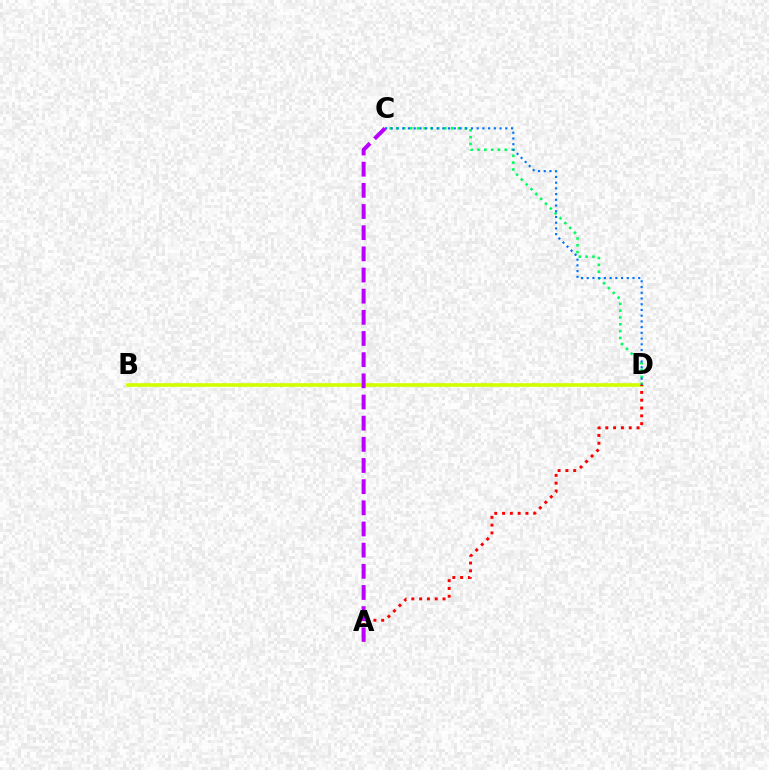{('C', 'D'): [{'color': '#00ff5c', 'line_style': 'dotted', 'thickness': 1.86}, {'color': '#0074ff', 'line_style': 'dotted', 'thickness': 1.56}], ('B', 'D'): [{'color': '#d1ff00', 'line_style': 'solid', 'thickness': 2.63}], ('A', 'D'): [{'color': '#ff0000', 'line_style': 'dotted', 'thickness': 2.12}], ('A', 'C'): [{'color': '#b900ff', 'line_style': 'dashed', 'thickness': 2.88}]}